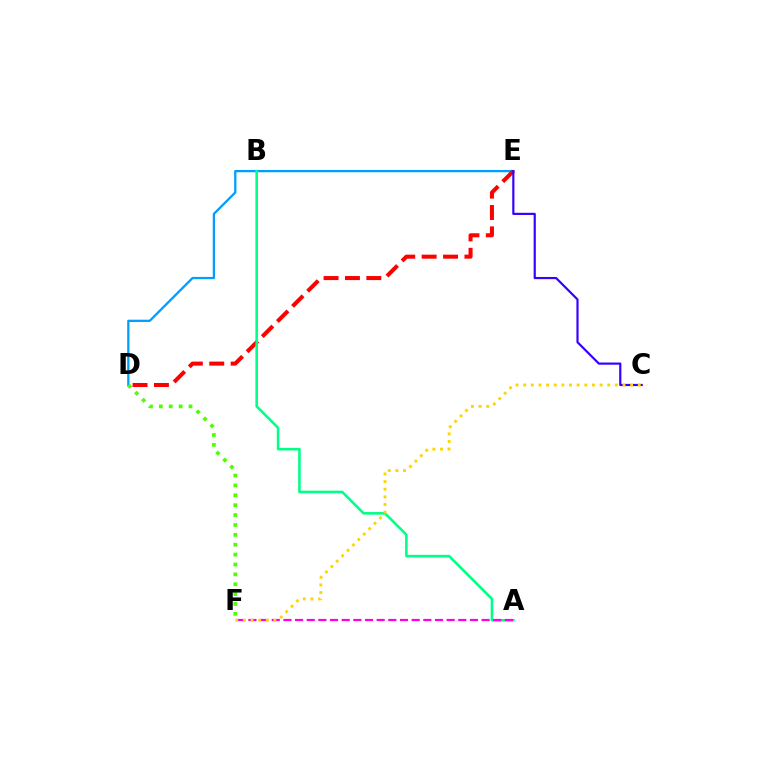{('D', 'E'): [{'color': '#009eff', 'line_style': 'solid', 'thickness': 1.64}, {'color': '#ff0000', 'line_style': 'dashed', 'thickness': 2.91}], ('D', 'F'): [{'color': '#4fff00', 'line_style': 'dotted', 'thickness': 2.68}], ('C', 'E'): [{'color': '#3700ff', 'line_style': 'solid', 'thickness': 1.57}], ('A', 'B'): [{'color': '#00ff86', 'line_style': 'solid', 'thickness': 1.86}], ('A', 'F'): [{'color': '#ff00ed', 'line_style': 'dashed', 'thickness': 1.58}], ('C', 'F'): [{'color': '#ffd500', 'line_style': 'dotted', 'thickness': 2.08}]}